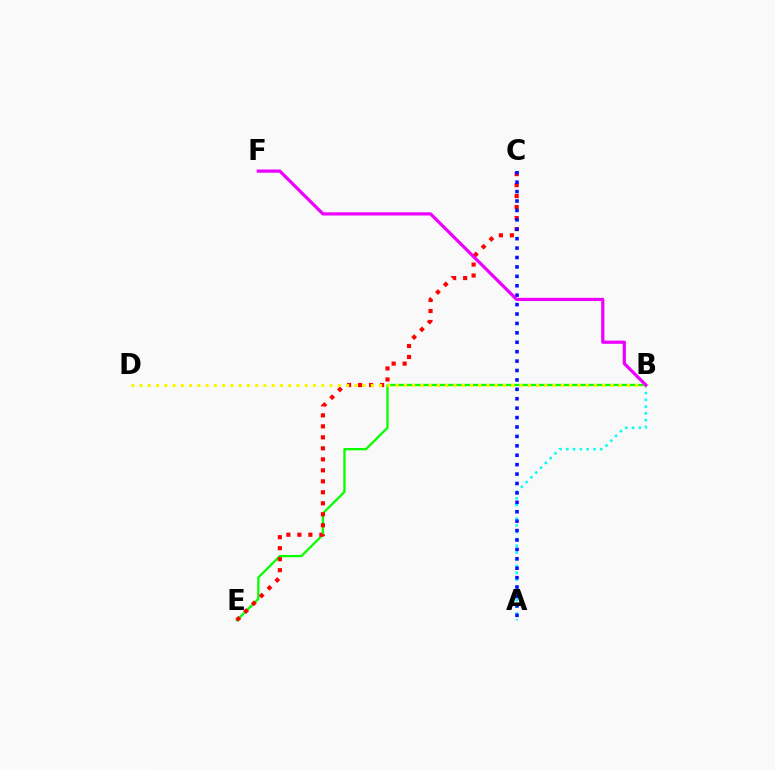{('A', 'B'): [{'color': '#00fff6', 'line_style': 'dotted', 'thickness': 1.84}], ('B', 'E'): [{'color': '#08ff00', 'line_style': 'solid', 'thickness': 1.65}], ('C', 'E'): [{'color': '#ff0000', 'line_style': 'dotted', 'thickness': 2.99}], ('A', 'C'): [{'color': '#0010ff', 'line_style': 'dotted', 'thickness': 2.56}], ('B', 'D'): [{'color': '#fcf500', 'line_style': 'dotted', 'thickness': 2.24}], ('B', 'F'): [{'color': '#ee00ff', 'line_style': 'solid', 'thickness': 2.31}]}